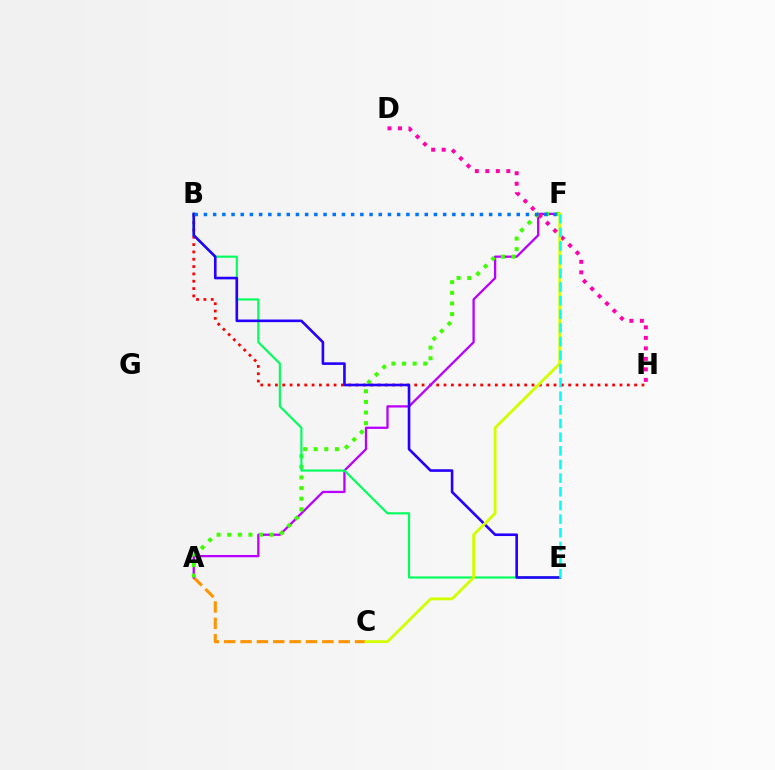{('B', 'H'): [{'color': '#ff0000', 'line_style': 'dotted', 'thickness': 1.99}], ('A', 'C'): [{'color': '#ff9400', 'line_style': 'dashed', 'thickness': 2.22}], ('A', 'F'): [{'color': '#b900ff', 'line_style': 'solid', 'thickness': 1.64}, {'color': '#3dff00', 'line_style': 'dotted', 'thickness': 2.89}], ('D', 'H'): [{'color': '#ff00ac', 'line_style': 'dotted', 'thickness': 2.85}], ('B', 'E'): [{'color': '#00ff5c', 'line_style': 'solid', 'thickness': 1.55}, {'color': '#2500ff', 'line_style': 'solid', 'thickness': 1.89}], ('C', 'F'): [{'color': '#d1ff00', 'line_style': 'solid', 'thickness': 2.04}], ('E', 'F'): [{'color': '#00fff6', 'line_style': 'dashed', 'thickness': 1.85}], ('B', 'F'): [{'color': '#0074ff', 'line_style': 'dotted', 'thickness': 2.5}]}